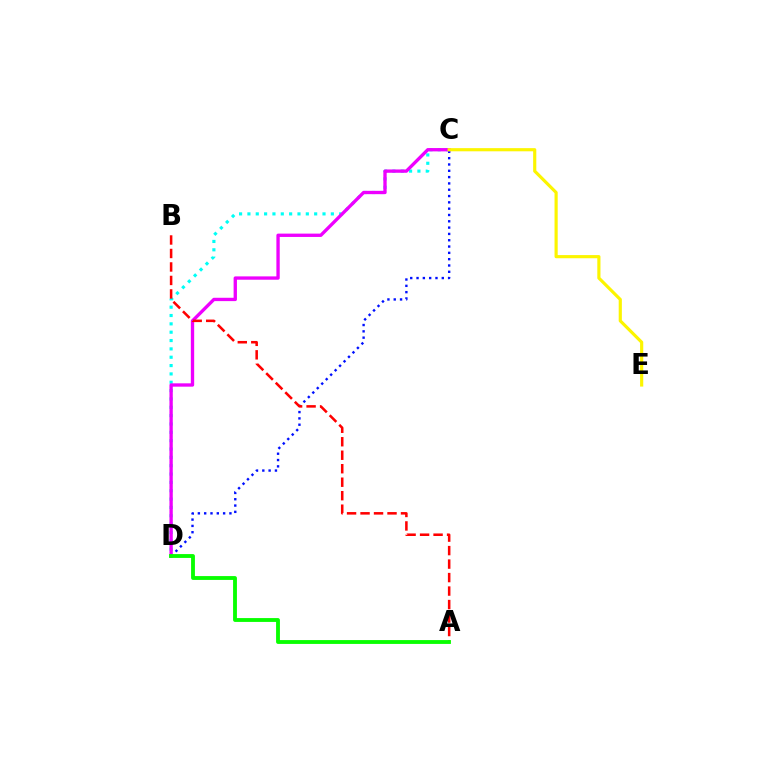{('C', 'D'): [{'color': '#00fff6', 'line_style': 'dotted', 'thickness': 2.27}, {'color': '#0010ff', 'line_style': 'dotted', 'thickness': 1.72}, {'color': '#ee00ff', 'line_style': 'solid', 'thickness': 2.4}], ('C', 'E'): [{'color': '#fcf500', 'line_style': 'solid', 'thickness': 2.28}], ('A', 'B'): [{'color': '#ff0000', 'line_style': 'dashed', 'thickness': 1.83}], ('A', 'D'): [{'color': '#08ff00', 'line_style': 'solid', 'thickness': 2.77}]}